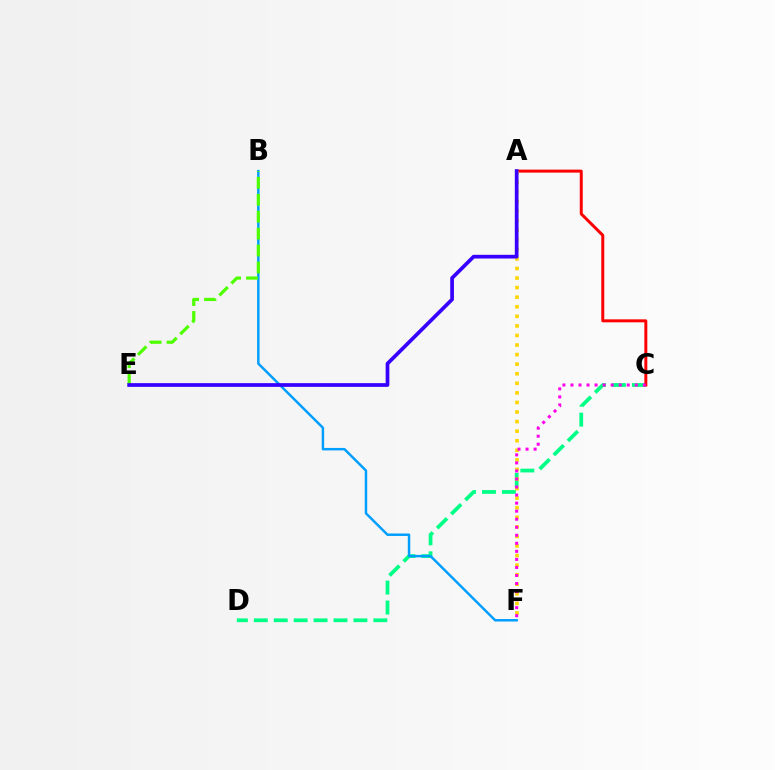{('C', 'D'): [{'color': '#00ff86', 'line_style': 'dashed', 'thickness': 2.71}], ('A', 'C'): [{'color': '#ff0000', 'line_style': 'solid', 'thickness': 2.15}], ('A', 'F'): [{'color': '#ffd500', 'line_style': 'dotted', 'thickness': 2.6}], ('B', 'F'): [{'color': '#009eff', 'line_style': 'solid', 'thickness': 1.78}], ('B', 'E'): [{'color': '#4fff00', 'line_style': 'dashed', 'thickness': 2.3}], ('C', 'F'): [{'color': '#ff00ed', 'line_style': 'dotted', 'thickness': 2.18}], ('A', 'E'): [{'color': '#3700ff', 'line_style': 'solid', 'thickness': 2.67}]}